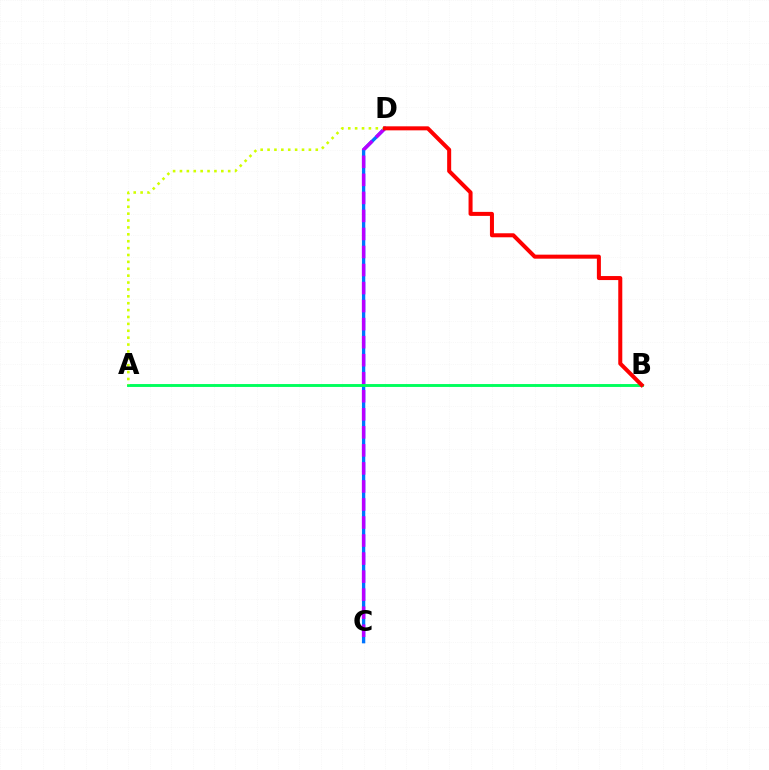{('C', 'D'): [{'color': '#0074ff', 'line_style': 'solid', 'thickness': 2.4}, {'color': '#b900ff', 'line_style': 'dashed', 'thickness': 2.45}], ('A', 'B'): [{'color': '#00ff5c', 'line_style': 'solid', 'thickness': 2.09}], ('A', 'D'): [{'color': '#d1ff00', 'line_style': 'dotted', 'thickness': 1.87}], ('B', 'D'): [{'color': '#ff0000', 'line_style': 'solid', 'thickness': 2.89}]}